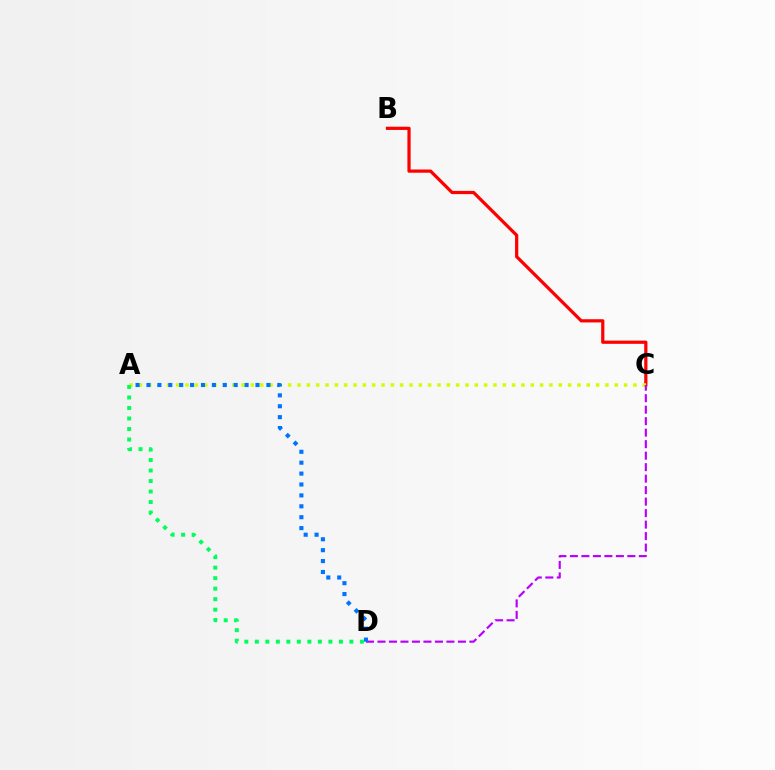{('B', 'C'): [{'color': '#ff0000', 'line_style': 'solid', 'thickness': 2.32}], ('A', 'C'): [{'color': '#d1ff00', 'line_style': 'dotted', 'thickness': 2.53}], ('C', 'D'): [{'color': '#b900ff', 'line_style': 'dashed', 'thickness': 1.56}], ('A', 'D'): [{'color': '#0074ff', 'line_style': 'dotted', 'thickness': 2.96}, {'color': '#00ff5c', 'line_style': 'dotted', 'thickness': 2.85}]}